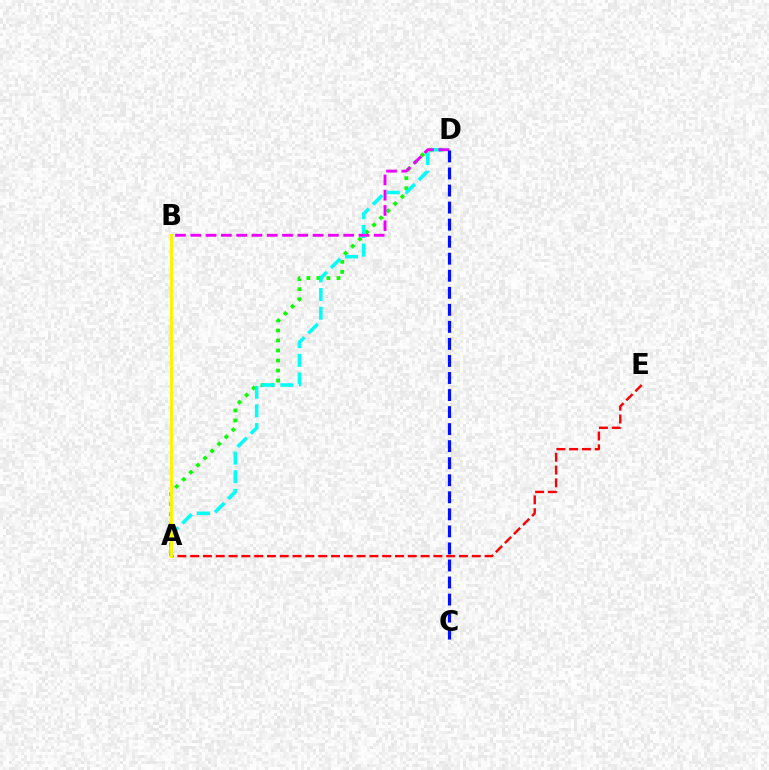{('A', 'E'): [{'color': '#ff0000', 'line_style': 'dashed', 'thickness': 1.74}], ('A', 'D'): [{'color': '#08ff00', 'line_style': 'dotted', 'thickness': 2.72}, {'color': '#00fff6', 'line_style': 'dashed', 'thickness': 2.54}], ('B', 'D'): [{'color': '#ee00ff', 'line_style': 'dashed', 'thickness': 2.08}], ('A', 'B'): [{'color': '#fcf500', 'line_style': 'solid', 'thickness': 2.13}], ('C', 'D'): [{'color': '#0010ff', 'line_style': 'dashed', 'thickness': 2.32}]}